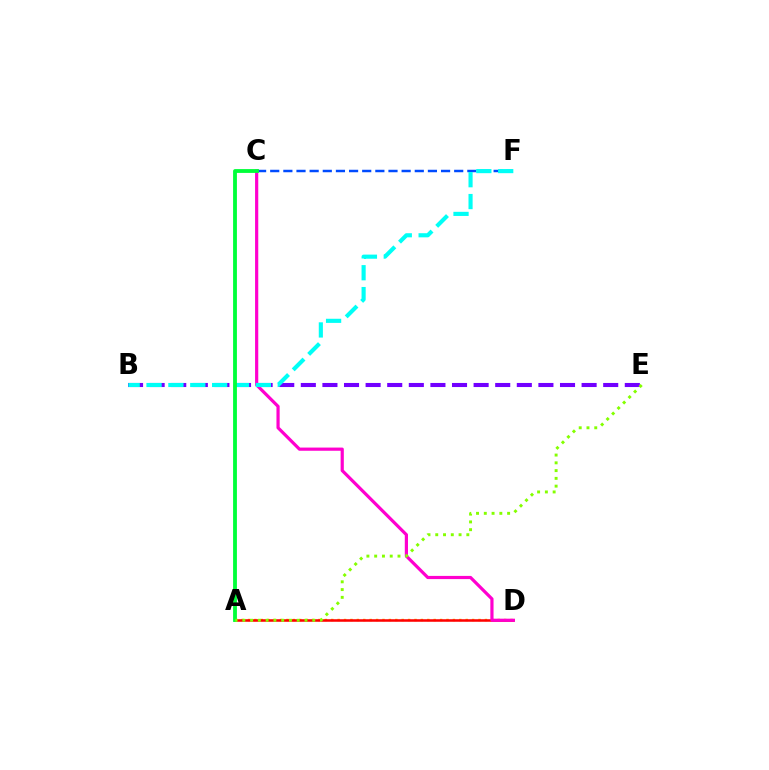{('A', 'D'): [{'color': '#ffbd00', 'line_style': 'dotted', 'thickness': 1.74}, {'color': '#ff0000', 'line_style': 'solid', 'thickness': 1.82}], ('B', 'E'): [{'color': '#7200ff', 'line_style': 'dashed', 'thickness': 2.93}], ('C', 'F'): [{'color': '#004bff', 'line_style': 'dashed', 'thickness': 1.79}], ('C', 'D'): [{'color': '#ff00cf', 'line_style': 'solid', 'thickness': 2.3}], ('B', 'F'): [{'color': '#00fff6', 'line_style': 'dashed', 'thickness': 2.97}], ('A', 'C'): [{'color': '#00ff39', 'line_style': 'solid', 'thickness': 2.75}], ('A', 'E'): [{'color': '#84ff00', 'line_style': 'dotted', 'thickness': 2.11}]}